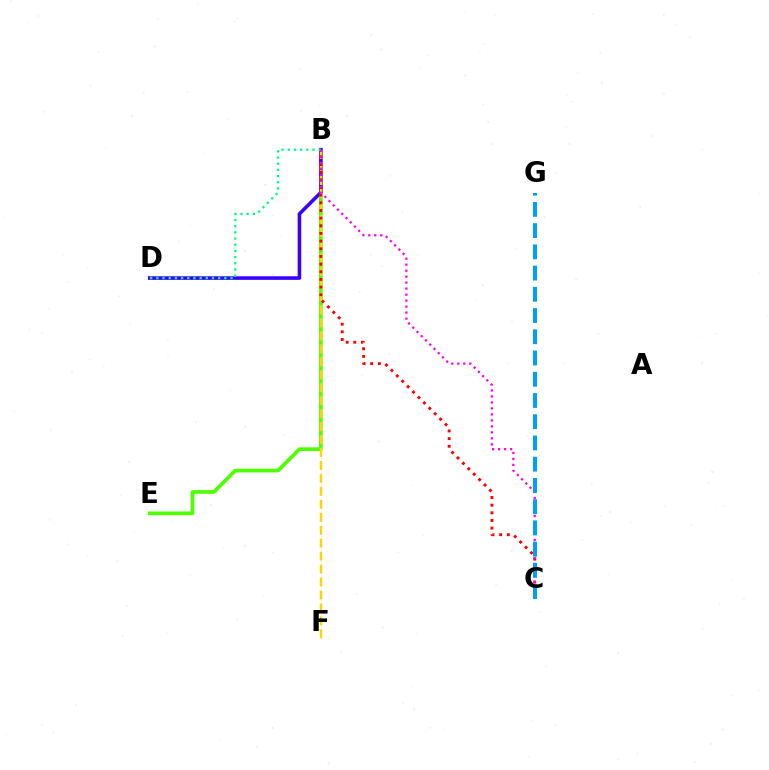{('B', 'E'): [{'color': '#4fff00', 'line_style': 'solid', 'thickness': 2.68}], ('B', 'D'): [{'color': '#3700ff', 'line_style': 'solid', 'thickness': 2.59}, {'color': '#00ff86', 'line_style': 'dotted', 'thickness': 1.68}], ('B', 'F'): [{'color': '#ffd500', 'line_style': 'dashed', 'thickness': 1.76}], ('B', 'C'): [{'color': '#ff0000', 'line_style': 'dotted', 'thickness': 2.08}, {'color': '#ff00ed', 'line_style': 'dotted', 'thickness': 1.63}], ('C', 'G'): [{'color': '#009eff', 'line_style': 'dashed', 'thickness': 2.88}]}